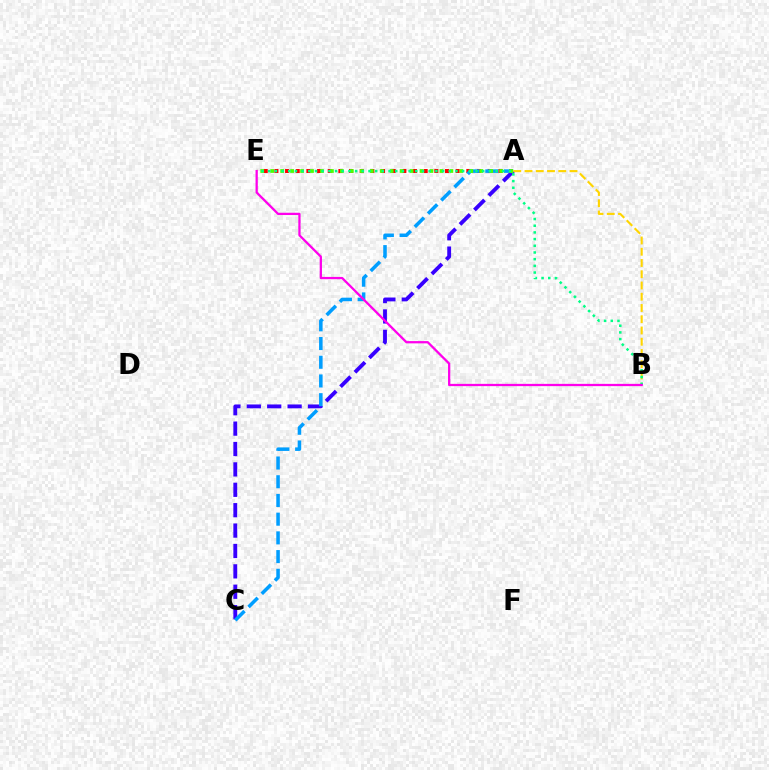{('A', 'C'): [{'color': '#3700ff', 'line_style': 'dashed', 'thickness': 2.77}, {'color': '#009eff', 'line_style': 'dashed', 'thickness': 2.54}], ('A', 'E'): [{'color': '#ff0000', 'line_style': 'dotted', 'thickness': 2.9}, {'color': '#4fff00', 'line_style': 'dotted', 'thickness': 2.7}], ('A', 'B'): [{'color': '#ffd500', 'line_style': 'dashed', 'thickness': 1.53}], ('B', 'E'): [{'color': '#00ff86', 'line_style': 'dotted', 'thickness': 1.82}, {'color': '#ff00ed', 'line_style': 'solid', 'thickness': 1.63}]}